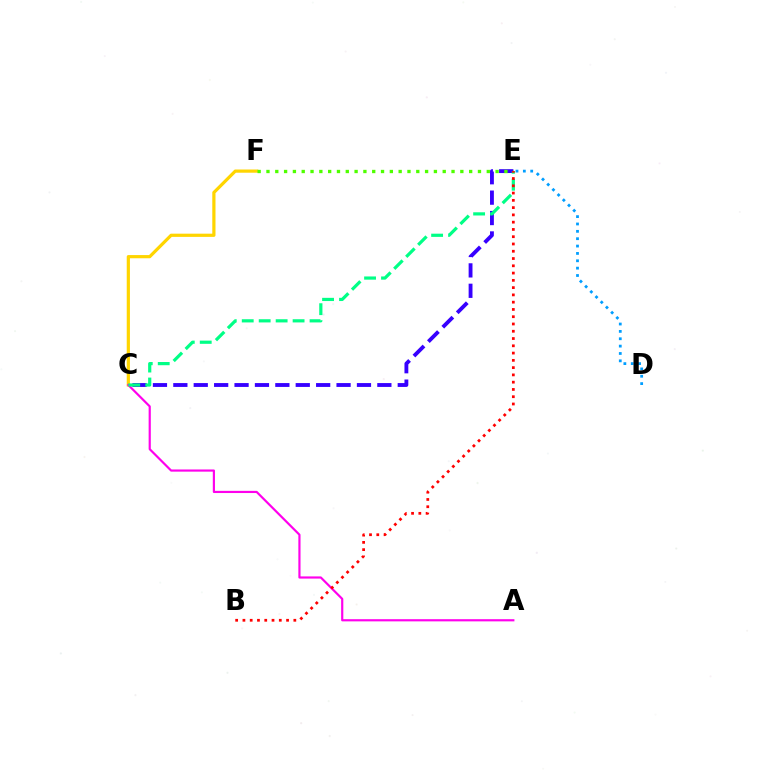{('D', 'E'): [{'color': '#009eff', 'line_style': 'dotted', 'thickness': 2.0}], ('C', 'E'): [{'color': '#3700ff', 'line_style': 'dashed', 'thickness': 2.77}, {'color': '#00ff86', 'line_style': 'dashed', 'thickness': 2.3}], ('C', 'F'): [{'color': '#ffd500', 'line_style': 'solid', 'thickness': 2.31}], ('A', 'C'): [{'color': '#ff00ed', 'line_style': 'solid', 'thickness': 1.57}], ('E', 'F'): [{'color': '#4fff00', 'line_style': 'dotted', 'thickness': 2.39}], ('B', 'E'): [{'color': '#ff0000', 'line_style': 'dotted', 'thickness': 1.98}]}